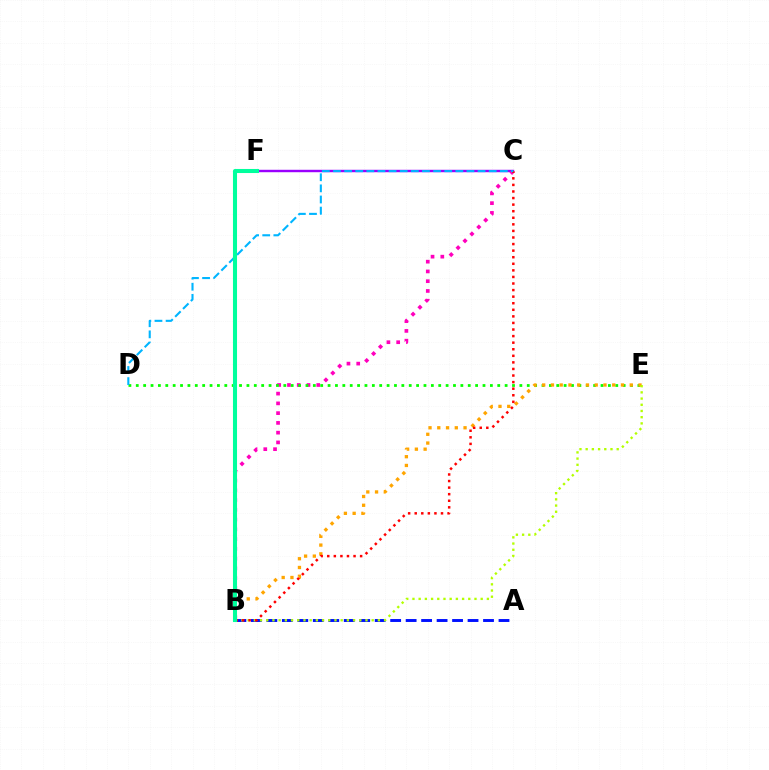{('A', 'B'): [{'color': '#0010ff', 'line_style': 'dashed', 'thickness': 2.1}], ('C', 'F'): [{'color': '#9b00ff', 'line_style': 'solid', 'thickness': 1.75}], ('B', 'C'): [{'color': '#ff00bd', 'line_style': 'dotted', 'thickness': 2.65}, {'color': '#ff0000', 'line_style': 'dotted', 'thickness': 1.79}], ('D', 'E'): [{'color': '#08ff00', 'line_style': 'dotted', 'thickness': 2.0}], ('B', 'E'): [{'color': '#ffa500', 'line_style': 'dotted', 'thickness': 2.38}, {'color': '#b3ff00', 'line_style': 'dotted', 'thickness': 1.69}], ('C', 'D'): [{'color': '#00b5ff', 'line_style': 'dashed', 'thickness': 1.51}], ('B', 'F'): [{'color': '#00ff9d', 'line_style': 'solid', 'thickness': 2.93}]}